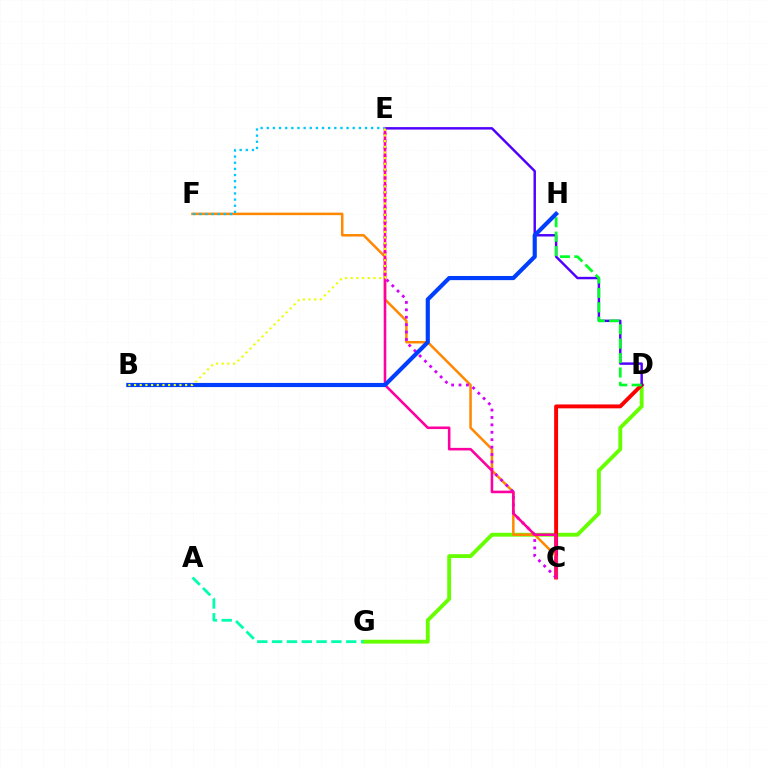{('D', 'G'): [{'color': '#66ff00', 'line_style': 'solid', 'thickness': 2.77}], ('C', 'D'): [{'color': '#ff0000', 'line_style': 'solid', 'thickness': 2.81}], ('C', 'F'): [{'color': '#ff8800', 'line_style': 'solid', 'thickness': 1.81}], ('C', 'E'): [{'color': '#d600ff', 'line_style': 'dotted', 'thickness': 2.01}, {'color': '#ff00a0', 'line_style': 'solid', 'thickness': 1.86}], ('D', 'E'): [{'color': '#4f00ff', 'line_style': 'solid', 'thickness': 1.76}], ('E', 'F'): [{'color': '#00c7ff', 'line_style': 'dotted', 'thickness': 1.67}], ('A', 'G'): [{'color': '#00ffaf', 'line_style': 'dashed', 'thickness': 2.01}], ('D', 'H'): [{'color': '#00ff27', 'line_style': 'dashed', 'thickness': 1.96}], ('B', 'H'): [{'color': '#003fff', 'line_style': 'solid', 'thickness': 2.98}], ('B', 'E'): [{'color': '#eeff00', 'line_style': 'dotted', 'thickness': 1.54}]}